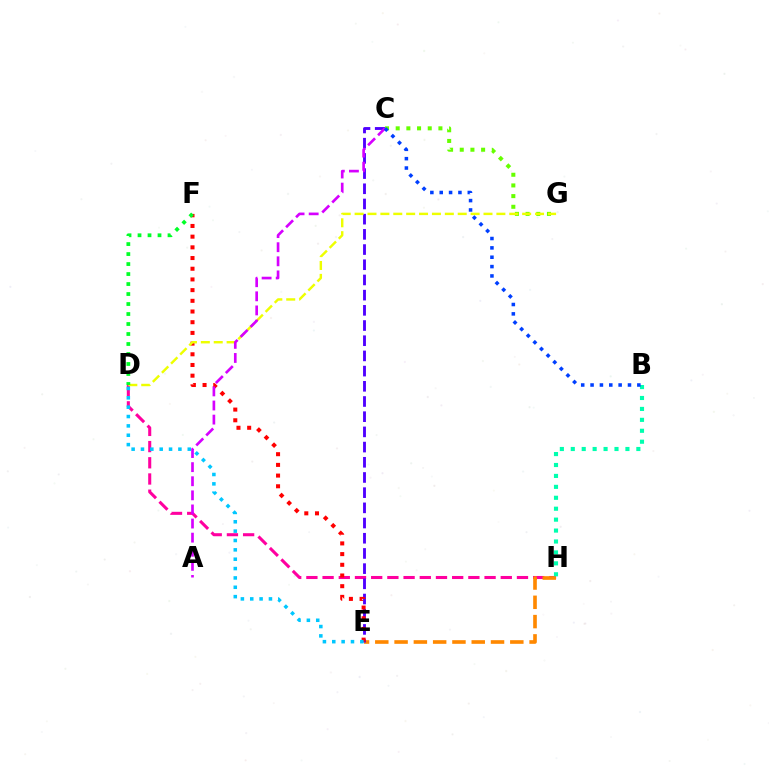{('D', 'H'): [{'color': '#ff00a0', 'line_style': 'dashed', 'thickness': 2.2}], ('E', 'H'): [{'color': '#ff8800', 'line_style': 'dashed', 'thickness': 2.62}], ('B', 'H'): [{'color': '#00ffaf', 'line_style': 'dotted', 'thickness': 2.97}], ('C', 'E'): [{'color': '#4f00ff', 'line_style': 'dashed', 'thickness': 2.06}], ('E', 'F'): [{'color': '#ff0000', 'line_style': 'dotted', 'thickness': 2.91}], ('C', 'G'): [{'color': '#66ff00', 'line_style': 'dotted', 'thickness': 2.9}], ('D', 'G'): [{'color': '#eeff00', 'line_style': 'dashed', 'thickness': 1.75}], ('A', 'C'): [{'color': '#d600ff', 'line_style': 'dashed', 'thickness': 1.92}], ('D', 'E'): [{'color': '#00c7ff', 'line_style': 'dotted', 'thickness': 2.54}], ('B', 'C'): [{'color': '#003fff', 'line_style': 'dotted', 'thickness': 2.54}], ('D', 'F'): [{'color': '#00ff27', 'line_style': 'dotted', 'thickness': 2.71}]}